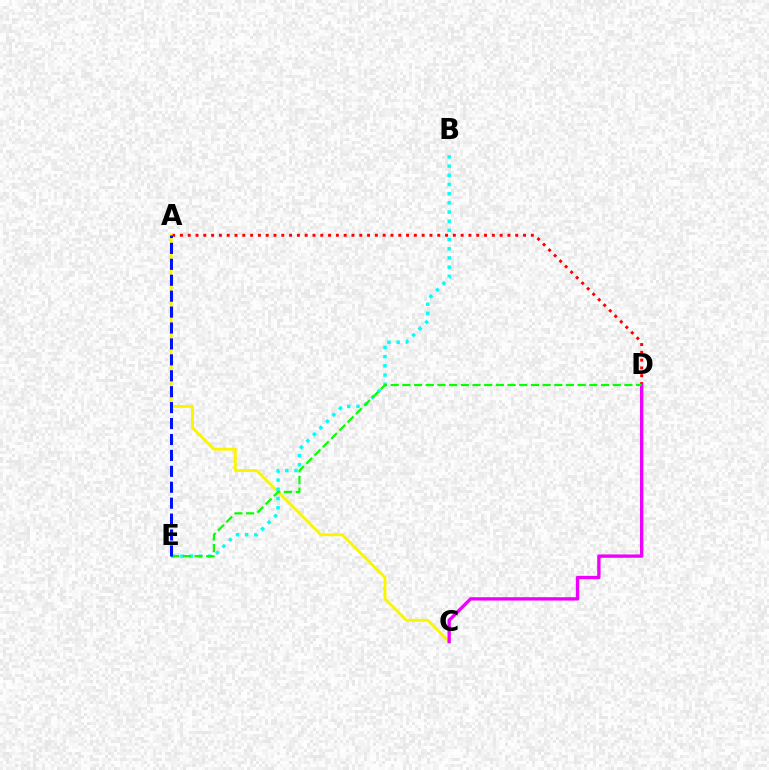{('A', 'D'): [{'color': '#ff0000', 'line_style': 'dotted', 'thickness': 2.12}], ('A', 'C'): [{'color': '#fcf500', 'line_style': 'solid', 'thickness': 2.1}], ('B', 'E'): [{'color': '#00fff6', 'line_style': 'dotted', 'thickness': 2.5}], ('C', 'D'): [{'color': '#ee00ff', 'line_style': 'solid', 'thickness': 2.4}], ('D', 'E'): [{'color': '#08ff00', 'line_style': 'dashed', 'thickness': 1.59}], ('A', 'E'): [{'color': '#0010ff', 'line_style': 'dashed', 'thickness': 2.16}]}